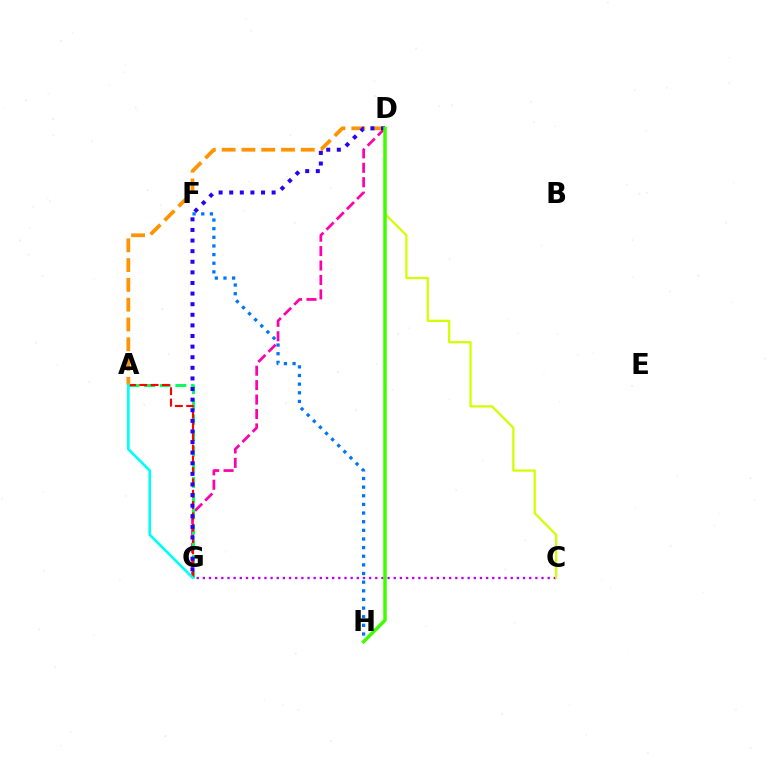{('D', 'G'): [{'color': '#ff00ac', 'line_style': 'dashed', 'thickness': 1.96}, {'color': '#2500ff', 'line_style': 'dotted', 'thickness': 2.88}], ('C', 'G'): [{'color': '#b900ff', 'line_style': 'dotted', 'thickness': 1.67}], ('F', 'H'): [{'color': '#0074ff', 'line_style': 'dotted', 'thickness': 2.35}], ('A', 'G'): [{'color': '#00ff5c', 'line_style': 'dashed', 'thickness': 2.13}, {'color': '#ff0000', 'line_style': 'dashed', 'thickness': 1.54}, {'color': '#00fff6', 'line_style': 'solid', 'thickness': 1.92}], ('A', 'D'): [{'color': '#ff9400', 'line_style': 'dashed', 'thickness': 2.69}], ('C', 'D'): [{'color': '#d1ff00', 'line_style': 'solid', 'thickness': 1.61}], ('D', 'H'): [{'color': '#3dff00', 'line_style': 'solid', 'thickness': 2.51}]}